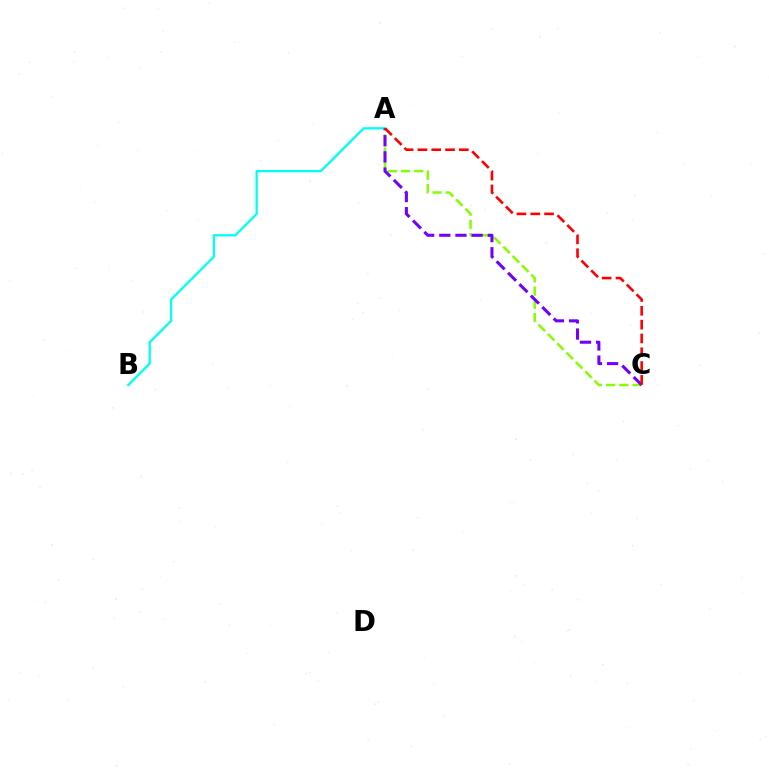{('A', 'B'): [{'color': '#00fff6', 'line_style': 'solid', 'thickness': 1.66}], ('A', 'C'): [{'color': '#84ff00', 'line_style': 'dashed', 'thickness': 1.8}, {'color': '#7200ff', 'line_style': 'dashed', 'thickness': 2.19}, {'color': '#ff0000', 'line_style': 'dashed', 'thickness': 1.88}]}